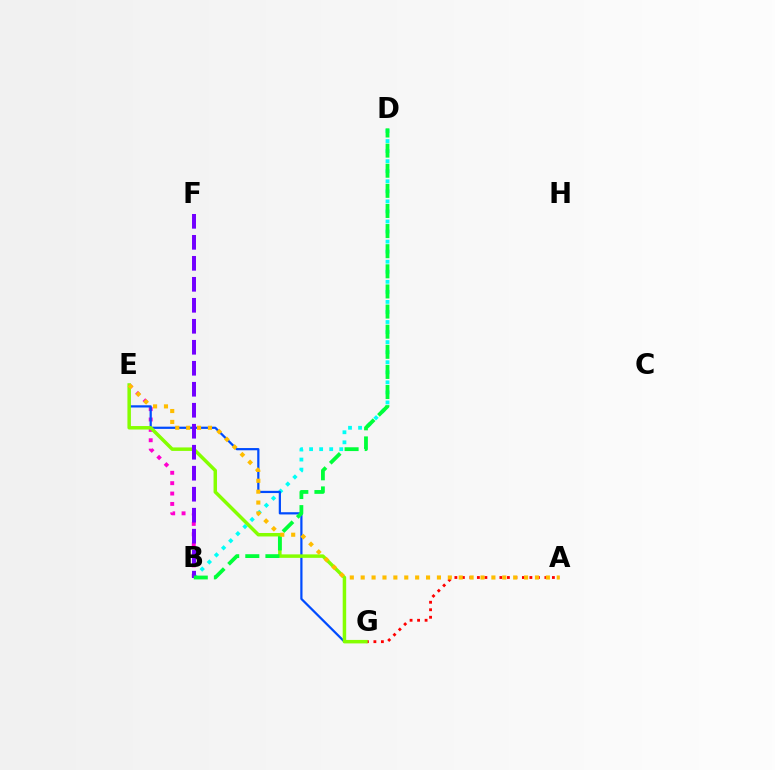{('B', 'E'): [{'color': '#ff00cf', 'line_style': 'dotted', 'thickness': 2.82}], ('B', 'D'): [{'color': '#00fff6', 'line_style': 'dotted', 'thickness': 2.73}, {'color': '#00ff39', 'line_style': 'dashed', 'thickness': 2.73}], ('A', 'G'): [{'color': '#ff0000', 'line_style': 'dotted', 'thickness': 2.04}], ('E', 'G'): [{'color': '#004bff', 'line_style': 'solid', 'thickness': 1.6}, {'color': '#84ff00', 'line_style': 'solid', 'thickness': 2.5}], ('B', 'F'): [{'color': '#7200ff', 'line_style': 'dashed', 'thickness': 2.85}], ('A', 'E'): [{'color': '#ffbd00', 'line_style': 'dotted', 'thickness': 2.96}]}